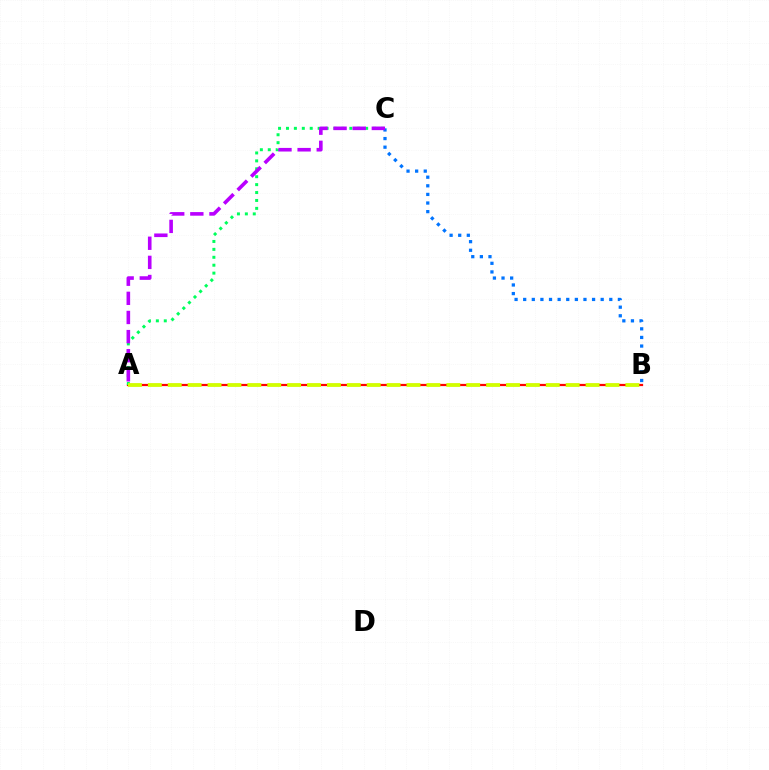{('A', 'B'): [{'color': '#ff0000', 'line_style': 'solid', 'thickness': 1.6}, {'color': '#d1ff00', 'line_style': 'dashed', 'thickness': 2.7}], ('A', 'C'): [{'color': '#00ff5c', 'line_style': 'dotted', 'thickness': 2.15}, {'color': '#b900ff', 'line_style': 'dashed', 'thickness': 2.6}], ('B', 'C'): [{'color': '#0074ff', 'line_style': 'dotted', 'thickness': 2.34}]}